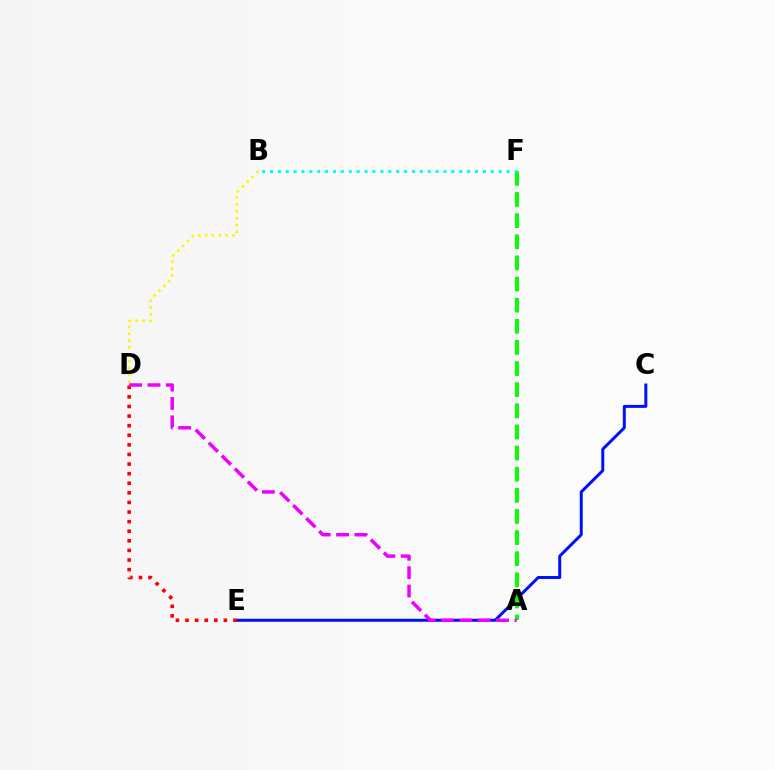{('C', 'E'): [{'color': '#0010ff', 'line_style': 'solid', 'thickness': 2.15}], ('B', 'D'): [{'color': '#fcf500', 'line_style': 'dotted', 'thickness': 1.86}], ('A', 'F'): [{'color': '#08ff00', 'line_style': 'dashed', 'thickness': 2.87}], ('D', 'E'): [{'color': '#ff0000', 'line_style': 'dotted', 'thickness': 2.61}], ('B', 'F'): [{'color': '#00fff6', 'line_style': 'dotted', 'thickness': 2.14}], ('A', 'D'): [{'color': '#ee00ff', 'line_style': 'dashed', 'thickness': 2.5}]}